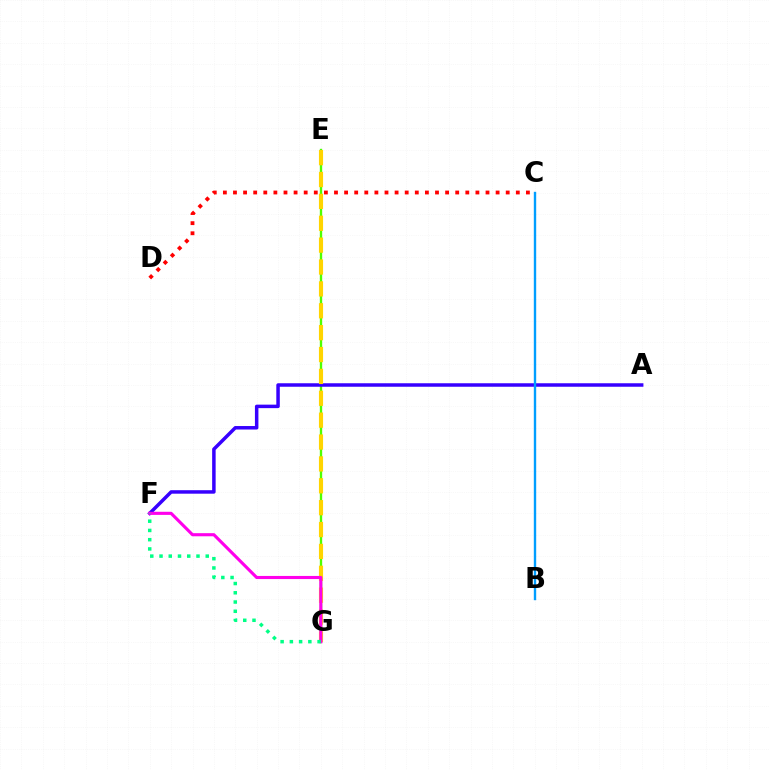{('E', 'G'): [{'color': '#4fff00', 'line_style': 'solid', 'thickness': 1.7}, {'color': '#ffd500', 'line_style': 'dashed', 'thickness': 2.97}], ('C', 'D'): [{'color': '#ff0000', 'line_style': 'dotted', 'thickness': 2.74}], ('A', 'F'): [{'color': '#3700ff', 'line_style': 'solid', 'thickness': 2.52}], ('F', 'G'): [{'color': '#ff00ed', 'line_style': 'solid', 'thickness': 2.24}, {'color': '#00ff86', 'line_style': 'dotted', 'thickness': 2.51}], ('B', 'C'): [{'color': '#009eff', 'line_style': 'solid', 'thickness': 1.71}]}